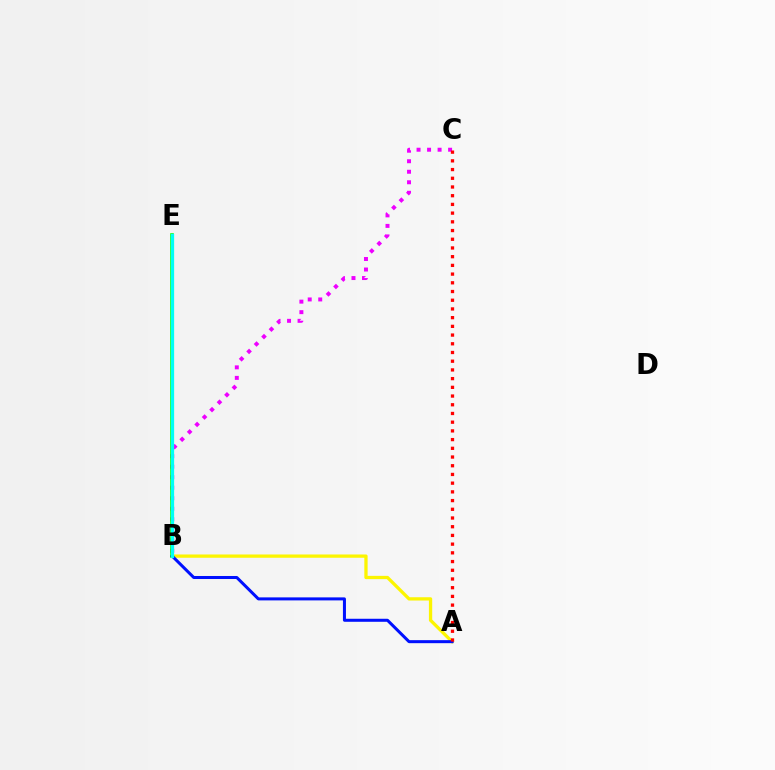{('B', 'C'): [{'color': '#ee00ff', 'line_style': 'dotted', 'thickness': 2.86}], ('A', 'B'): [{'color': '#fcf500', 'line_style': 'solid', 'thickness': 2.36}, {'color': '#0010ff', 'line_style': 'solid', 'thickness': 2.17}], ('B', 'E'): [{'color': '#08ff00', 'line_style': 'solid', 'thickness': 2.57}, {'color': '#00fff6', 'line_style': 'solid', 'thickness': 2.35}], ('A', 'C'): [{'color': '#ff0000', 'line_style': 'dotted', 'thickness': 2.37}]}